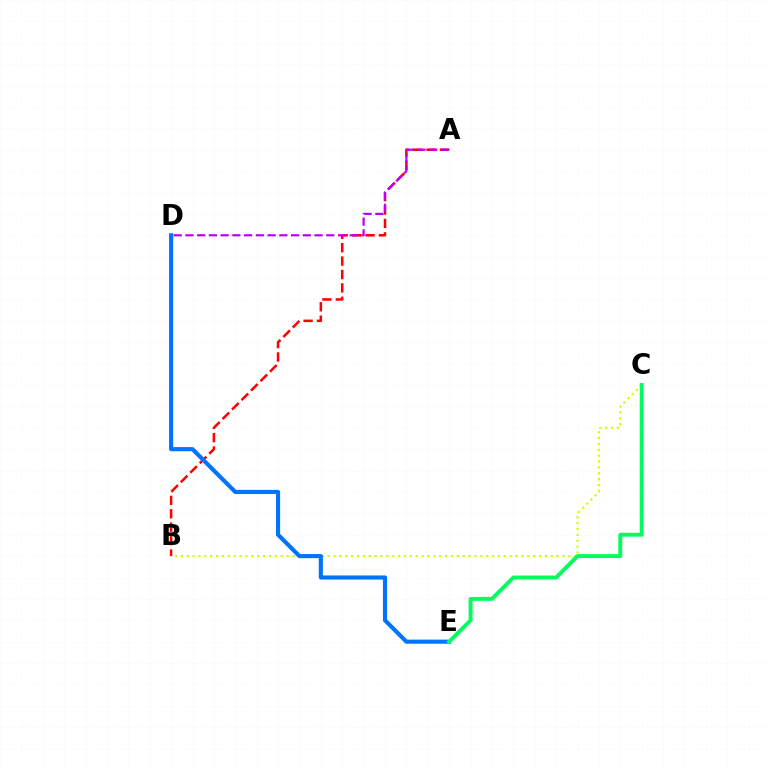{('A', 'B'): [{'color': '#ff0000', 'line_style': 'dashed', 'thickness': 1.82}], ('A', 'D'): [{'color': '#b900ff', 'line_style': 'dashed', 'thickness': 1.59}], ('B', 'C'): [{'color': '#d1ff00', 'line_style': 'dotted', 'thickness': 1.6}], ('D', 'E'): [{'color': '#0074ff', 'line_style': 'solid', 'thickness': 2.97}], ('C', 'E'): [{'color': '#00ff5c', 'line_style': 'solid', 'thickness': 2.82}]}